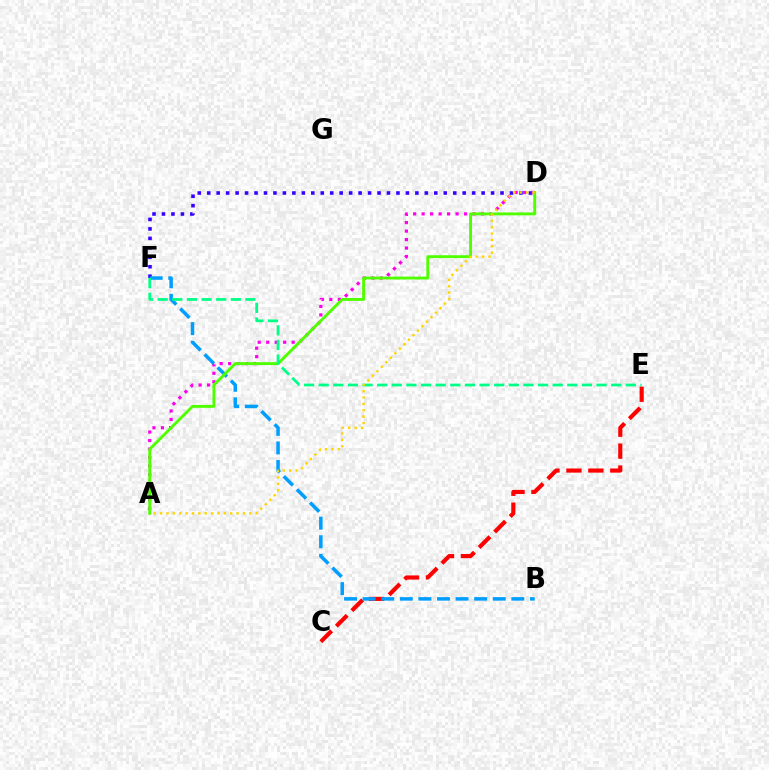{('C', 'E'): [{'color': '#ff0000', 'line_style': 'dashed', 'thickness': 2.98}], ('D', 'F'): [{'color': '#3700ff', 'line_style': 'dotted', 'thickness': 2.57}], ('A', 'D'): [{'color': '#ff00ed', 'line_style': 'dotted', 'thickness': 2.31}, {'color': '#4fff00', 'line_style': 'solid', 'thickness': 2.08}, {'color': '#ffd500', 'line_style': 'dotted', 'thickness': 1.73}], ('B', 'F'): [{'color': '#009eff', 'line_style': 'dashed', 'thickness': 2.52}], ('E', 'F'): [{'color': '#00ff86', 'line_style': 'dashed', 'thickness': 1.99}]}